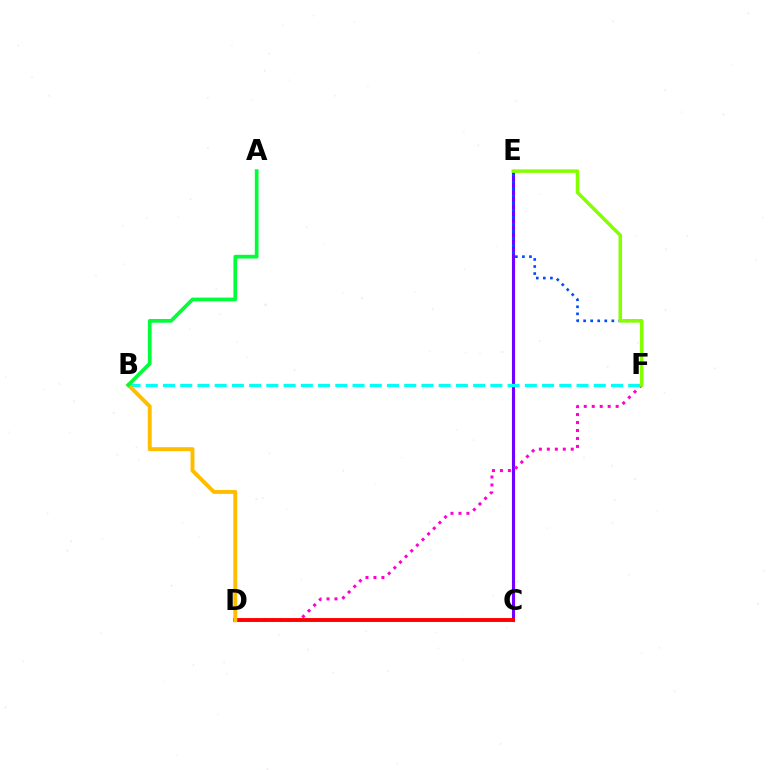{('C', 'E'): [{'color': '#7200ff', 'line_style': 'solid', 'thickness': 2.23}], ('D', 'F'): [{'color': '#ff00cf', 'line_style': 'dotted', 'thickness': 2.17}], ('C', 'D'): [{'color': '#ff0000', 'line_style': 'solid', 'thickness': 2.8}], ('B', 'F'): [{'color': '#00fff6', 'line_style': 'dashed', 'thickness': 2.34}], ('E', 'F'): [{'color': '#004bff', 'line_style': 'dotted', 'thickness': 1.92}, {'color': '#84ff00', 'line_style': 'solid', 'thickness': 2.53}], ('B', 'D'): [{'color': '#ffbd00', 'line_style': 'solid', 'thickness': 2.82}], ('A', 'B'): [{'color': '#00ff39', 'line_style': 'solid', 'thickness': 2.67}]}